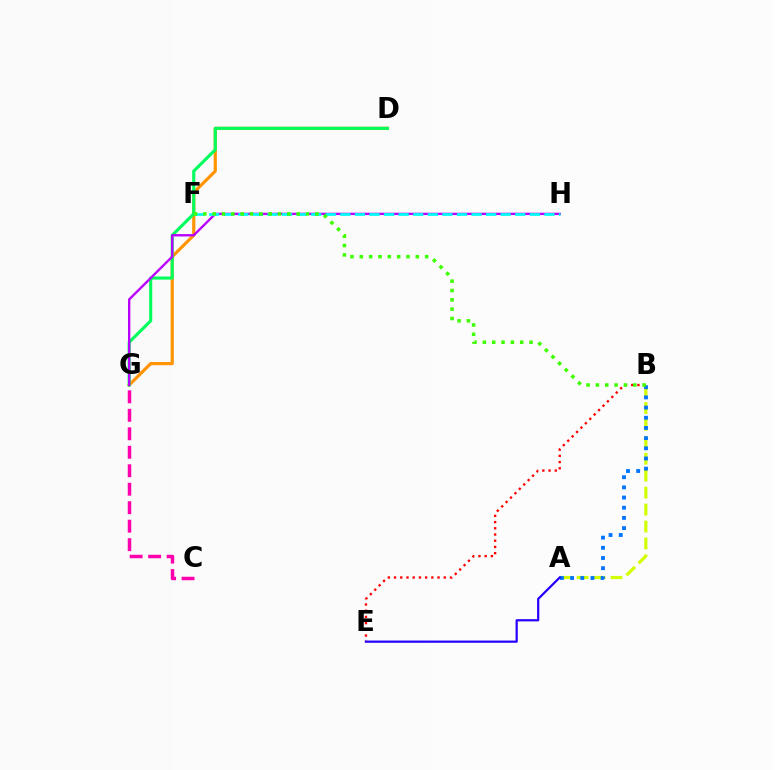{('A', 'B'): [{'color': '#d1ff00', 'line_style': 'dashed', 'thickness': 2.3}, {'color': '#0074ff', 'line_style': 'dotted', 'thickness': 2.77}], ('D', 'G'): [{'color': '#ff9400', 'line_style': 'solid', 'thickness': 2.29}, {'color': '#00ff5c', 'line_style': 'solid', 'thickness': 2.23}], ('C', 'G'): [{'color': '#ff00ac', 'line_style': 'dashed', 'thickness': 2.51}], ('G', 'H'): [{'color': '#b900ff', 'line_style': 'solid', 'thickness': 1.7}], ('B', 'E'): [{'color': '#ff0000', 'line_style': 'dotted', 'thickness': 1.69}], ('F', 'H'): [{'color': '#00fff6', 'line_style': 'dashed', 'thickness': 1.98}], ('A', 'E'): [{'color': '#2500ff', 'line_style': 'solid', 'thickness': 1.6}], ('B', 'F'): [{'color': '#3dff00', 'line_style': 'dotted', 'thickness': 2.54}]}